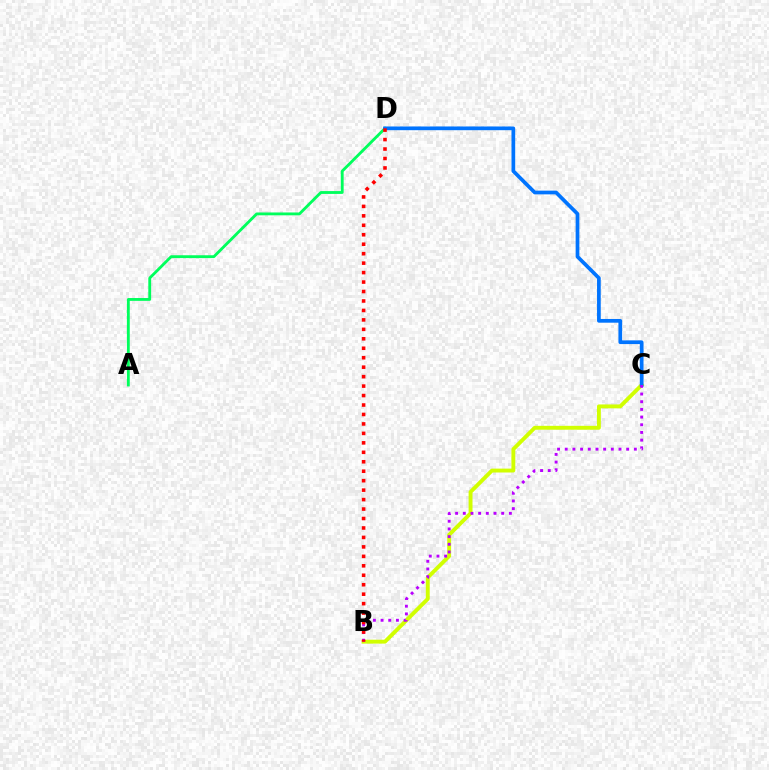{('A', 'D'): [{'color': '#00ff5c', 'line_style': 'solid', 'thickness': 2.04}], ('B', 'C'): [{'color': '#d1ff00', 'line_style': 'solid', 'thickness': 2.8}, {'color': '#b900ff', 'line_style': 'dotted', 'thickness': 2.09}], ('C', 'D'): [{'color': '#0074ff', 'line_style': 'solid', 'thickness': 2.67}], ('B', 'D'): [{'color': '#ff0000', 'line_style': 'dotted', 'thickness': 2.57}]}